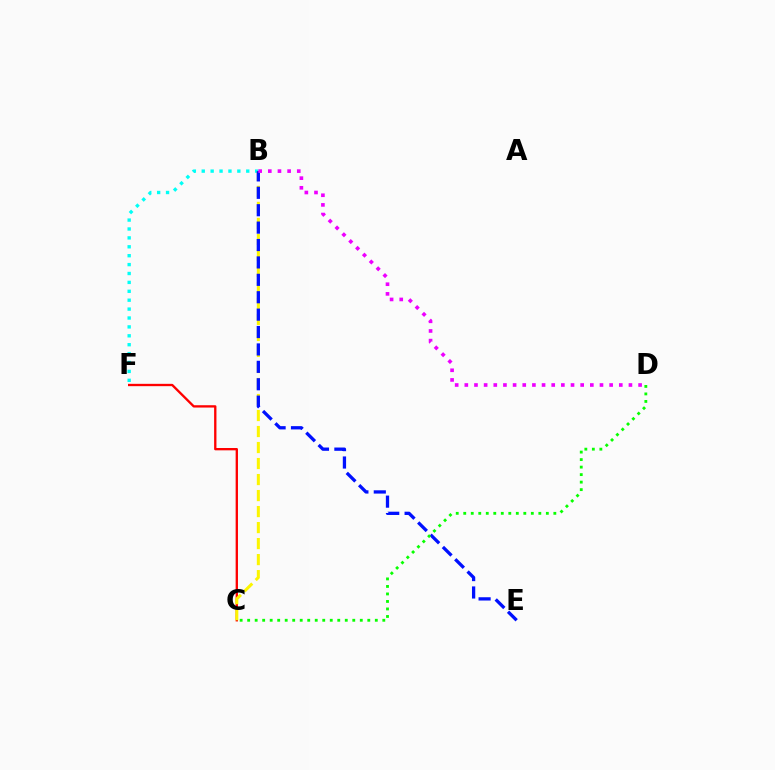{('B', 'F'): [{'color': '#00fff6', 'line_style': 'dotted', 'thickness': 2.42}], ('C', 'F'): [{'color': '#ff0000', 'line_style': 'solid', 'thickness': 1.68}], ('B', 'C'): [{'color': '#fcf500', 'line_style': 'dashed', 'thickness': 2.17}], ('B', 'E'): [{'color': '#0010ff', 'line_style': 'dashed', 'thickness': 2.36}], ('C', 'D'): [{'color': '#08ff00', 'line_style': 'dotted', 'thickness': 2.04}], ('B', 'D'): [{'color': '#ee00ff', 'line_style': 'dotted', 'thickness': 2.62}]}